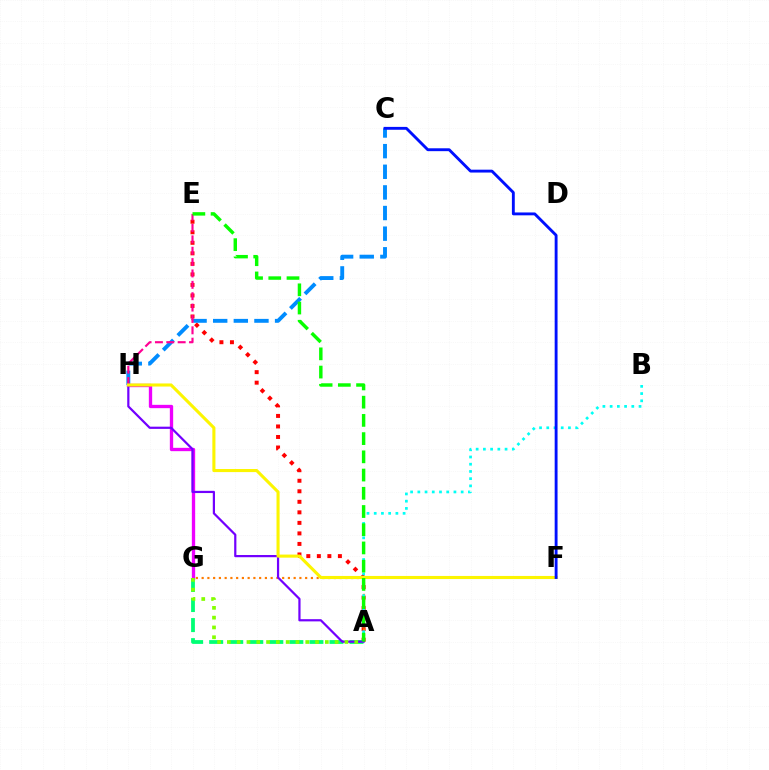{('A', 'E'): [{'color': '#ff0000', 'line_style': 'dotted', 'thickness': 2.86}, {'color': '#08ff00', 'line_style': 'dashed', 'thickness': 2.48}], ('A', 'G'): [{'color': '#ff7c00', 'line_style': 'dotted', 'thickness': 1.56}, {'color': '#00ff74', 'line_style': 'dashed', 'thickness': 2.72}, {'color': '#84ff00', 'line_style': 'dotted', 'thickness': 2.66}], ('G', 'H'): [{'color': '#ee00ff', 'line_style': 'solid', 'thickness': 2.4}], ('A', 'H'): [{'color': '#7200ff', 'line_style': 'solid', 'thickness': 1.59}], ('A', 'B'): [{'color': '#00fff6', 'line_style': 'dotted', 'thickness': 1.96}], ('C', 'H'): [{'color': '#008cff', 'line_style': 'dashed', 'thickness': 2.8}], ('E', 'H'): [{'color': '#ff0094', 'line_style': 'dashed', 'thickness': 1.54}], ('F', 'H'): [{'color': '#fcf500', 'line_style': 'solid', 'thickness': 2.22}], ('C', 'F'): [{'color': '#0010ff', 'line_style': 'solid', 'thickness': 2.07}]}